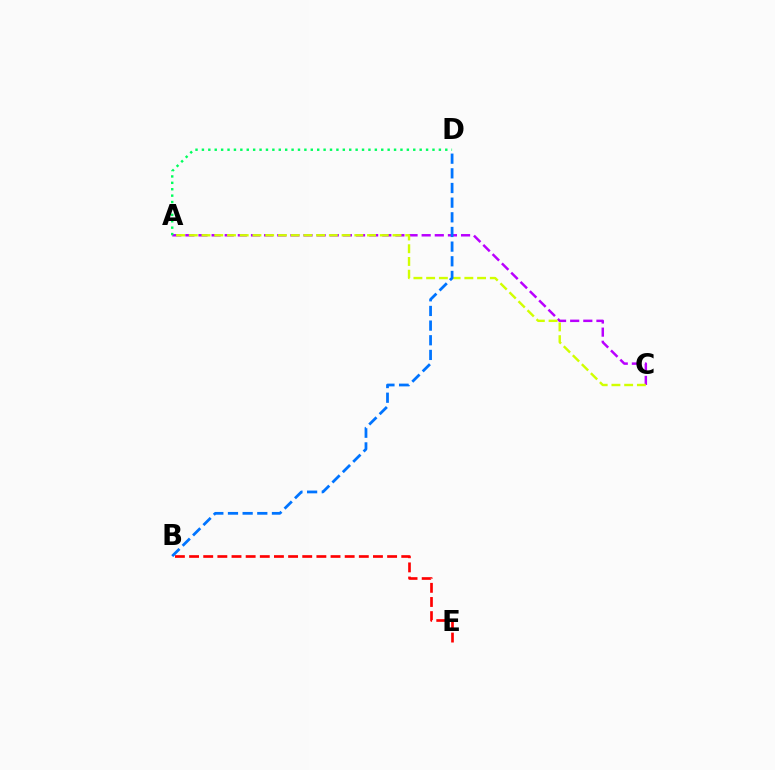{('A', 'C'): [{'color': '#b900ff', 'line_style': 'dashed', 'thickness': 1.78}, {'color': '#d1ff00', 'line_style': 'dashed', 'thickness': 1.73}], ('A', 'D'): [{'color': '#00ff5c', 'line_style': 'dotted', 'thickness': 1.74}], ('B', 'E'): [{'color': '#ff0000', 'line_style': 'dashed', 'thickness': 1.92}], ('B', 'D'): [{'color': '#0074ff', 'line_style': 'dashed', 'thickness': 1.99}]}